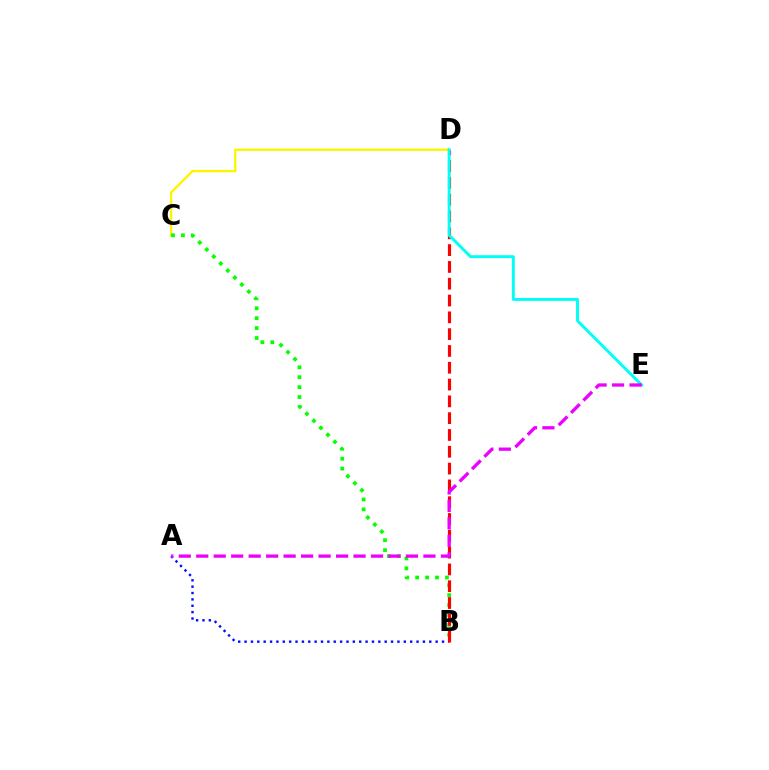{('A', 'B'): [{'color': '#0010ff', 'line_style': 'dotted', 'thickness': 1.73}], ('C', 'D'): [{'color': '#fcf500', 'line_style': 'solid', 'thickness': 1.71}], ('B', 'C'): [{'color': '#08ff00', 'line_style': 'dotted', 'thickness': 2.7}], ('B', 'D'): [{'color': '#ff0000', 'line_style': 'dashed', 'thickness': 2.28}], ('D', 'E'): [{'color': '#00fff6', 'line_style': 'solid', 'thickness': 2.1}], ('A', 'E'): [{'color': '#ee00ff', 'line_style': 'dashed', 'thickness': 2.37}]}